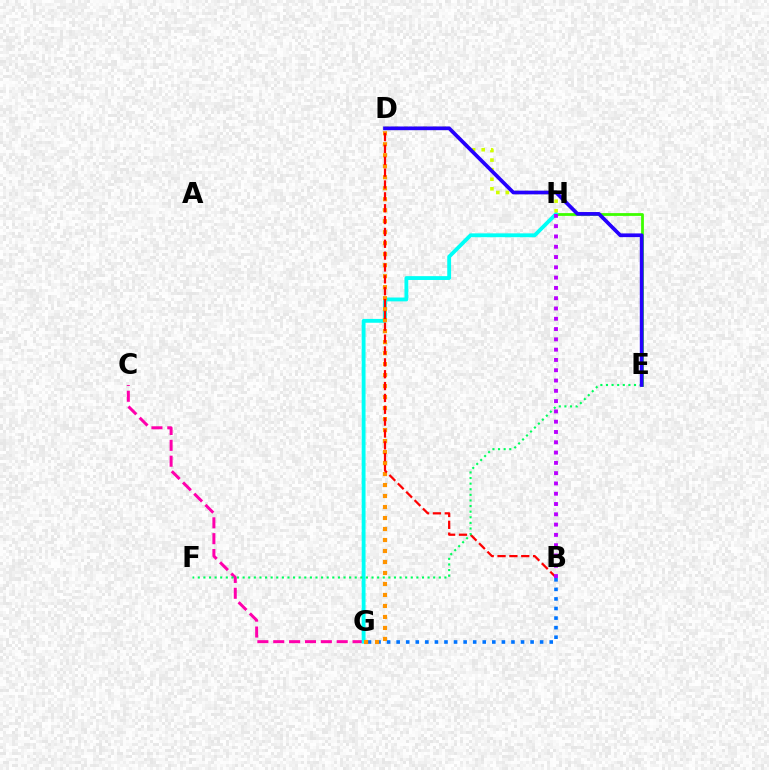{('C', 'G'): [{'color': '#ff00ac', 'line_style': 'dashed', 'thickness': 2.16}], ('E', 'H'): [{'color': '#3dff00', 'line_style': 'solid', 'thickness': 2.01}], ('G', 'H'): [{'color': '#00fff6', 'line_style': 'solid', 'thickness': 2.76}], ('B', 'G'): [{'color': '#0074ff', 'line_style': 'dotted', 'thickness': 2.6}], ('D', 'H'): [{'color': '#d1ff00', 'line_style': 'dotted', 'thickness': 2.6}], ('D', 'G'): [{'color': '#ff9400', 'line_style': 'dotted', 'thickness': 2.99}], ('B', 'D'): [{'color': '#ff0000', 'line_style': 'dashed', 'thickness': 1.61}], ('B', 'H'): [{'color': '#b900ff', 'line_style': 'dotted', 'thickness': 2.8}], ('E', 'F'): [{'color': '#00ff5c', 'line_style': 'dotted', 'thickness': 1.52}], ('D', 'E'): [{'color': '#2500ff', 'line_style': 'solid', 'thickness': 2.68}]}